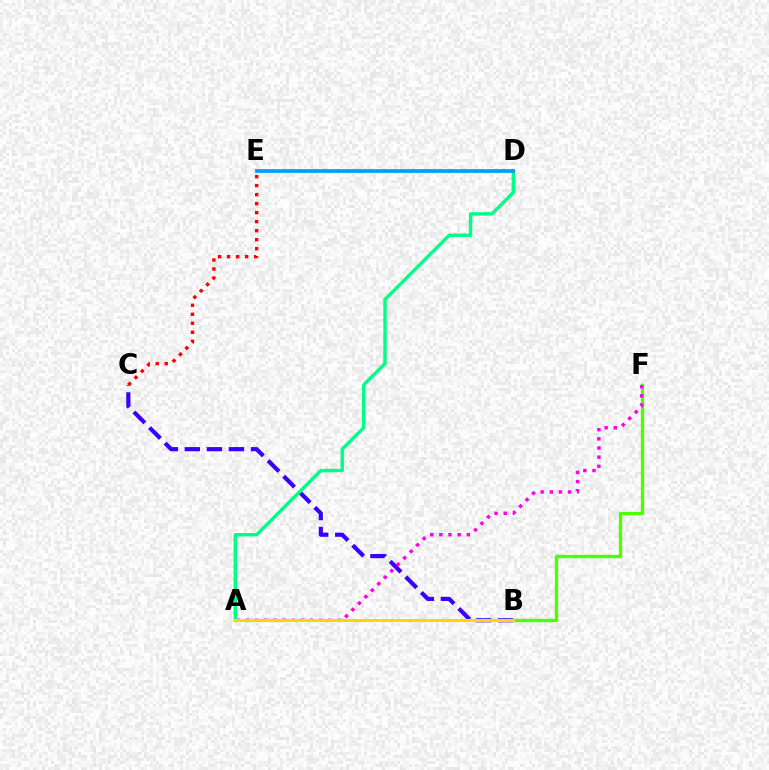{('B', 'C'): [{'color': '#3700ff', 'line_style': 'dashed', 'thickness': 2.99}], ('B', 'F'): [{'color': '#4fff00', 'line_style': 'solid', 'thickness': 2.4}], ('A', 'F'): [{'color': '#ff00ed', 'line_style': 'dotted', 'thickness': 2.49}], ('A', 'D'): [{'color': '#00ff86', 'line_style': 'solid', 'thickness': 2.45}], ('C', 'E'): [{'color': '#ff0000', 'line_style': 'dotted', 'thickness': 2.45}], ('D', 'E'): [{'color': '#009eff', 'line_style': 'solid', 'thickness': 2.67}], ('A', 'B'): [{'color': '#ffd500', 'line_style': 'solid', 'thickness': 2.18}]}